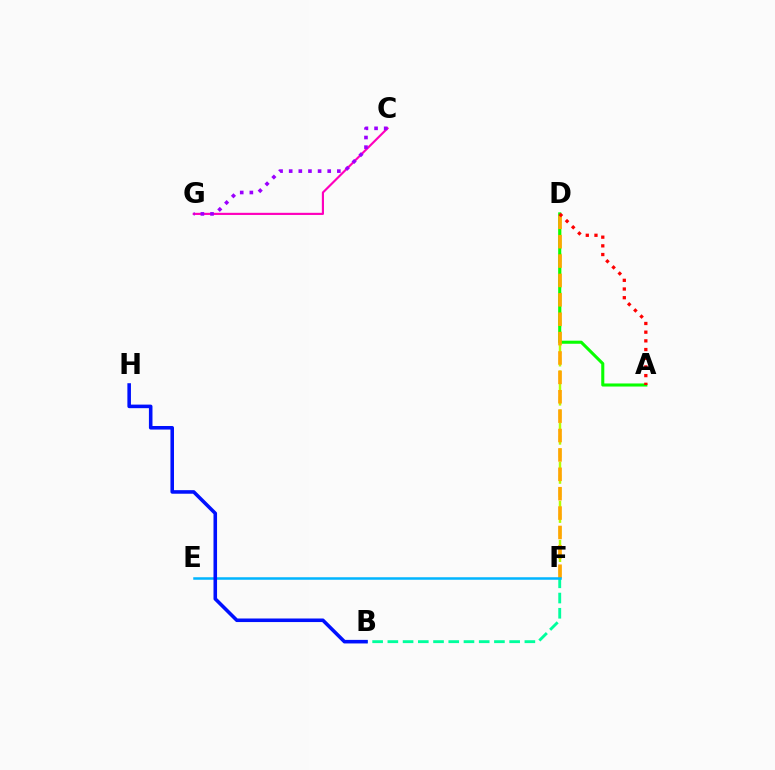{('D', 'F'): [{'color': '#b3ff00', 'line_style': 'dashed', 'thickness': 1.77}, {'color': '#ffa500', 'line_style': 'dashed', 'thickness': 2.63}], ('C', 'G'): [{'color': '#ff00bd', 'line_style': 'solid', 'thickness': 1.55}, {'color': '#9b00ff', 'line_style': 'dotted', 'thickness': 2.62}], ('B', 'F'): [{'color': '#00ff9d', 'line_style': 'dashed', 'thickness': 2.07}], ('A', 'D'): [{'color': '#08ff00', 'line_style': 'solid', 'thickness': 2.21}, {'color': '#ff0000', 'line_style': 'dotted', 'thickness': 2.36}], ('E', 'F'): [{'color': '#00b5ff', 'line_style': 'solid', 'thickness': 1.8}], ('B', 'H'): [{'color': '#0010ff', 'line_style': 'solid', 'thickness': 2.57}]}